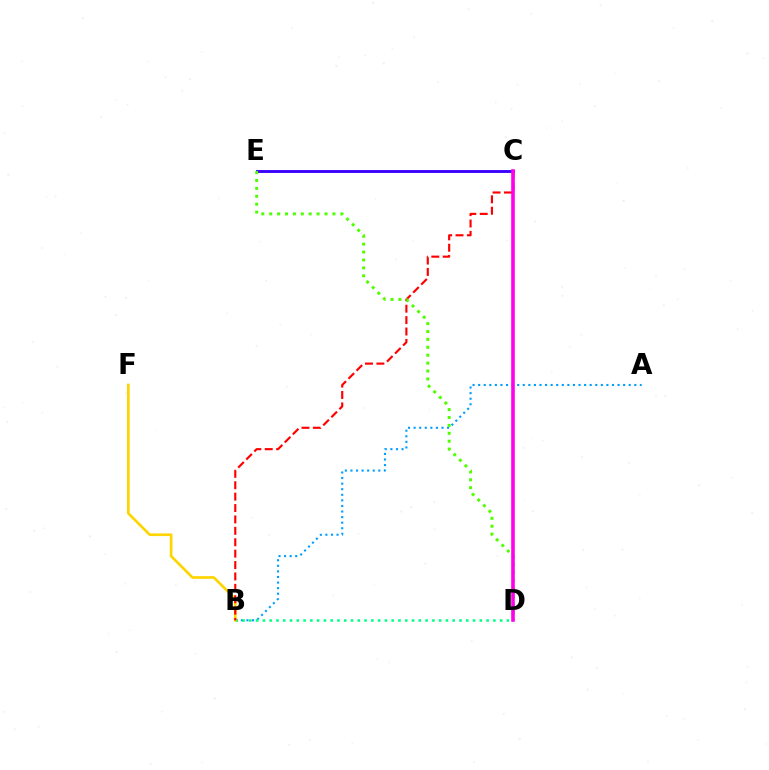{('C', 'E'): [{'color': '#3700ff', 'line_style': 'solid', 'thickness': 2.06}], ('A', 'B'): [{'color': '#009eff', 'line_style': 'dotted', 'thickness': 1.52}], ('B', 'D'): [{'color': '#00ff86', 'line_style': 'dotted', 'thickness': 1.84}], ('B', 'F'): [{'color': '#ffd500', 'line_style': 'solid', 'thickness': 1.93}], ('B', 'C'): [{'color': '#ff0000', 'line_style': 'dashed', 'thickness': 1.55}], ('D', 'E'): [{'color': '#4fff00', 'line_style': 'dotted', 'thickness': 2.15}], ('C', 'D'): [{'color': '#ff00ed', 'line_style': 'solid', 'thickness': 2.6}]}